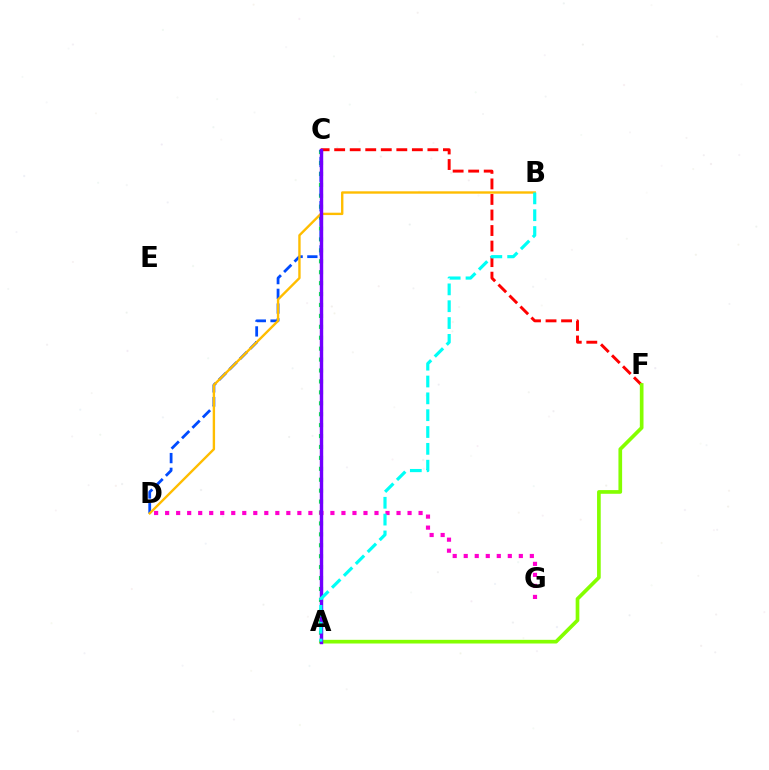{('A', 'C'): [{'color': '#00ff39', 'line_style': 'dotted', 'thickness': 2.97}, {'color': '#7200ff', 'line_style': 'solid', 'thickness': 2.46}], ('C', 'F'): [{'color': '#ff0000', 'line_style': 'dashed', 'thickness': 2.11}], ('C', 'D'): [{'color': '#004bff', 'line_style': 'dashed', 'thickness': 2.0}], ('A', 'F'): [{'color': '#84ff00', 'line_style': 'solid', 'thickness': 2.65}], ('D', 'G'): [{'color': '#ff00cf', 'line_style': 'dotted', 'thickness': 2.99}], ('B', 'D'): [{'color': '#ffbd00', 'line_style': 'solid', 'thickness': 1.71}], ('A', 'B'): [{'color': '#00fff6', 'line_style': 'dashed', 'thickness': 2.29}]}